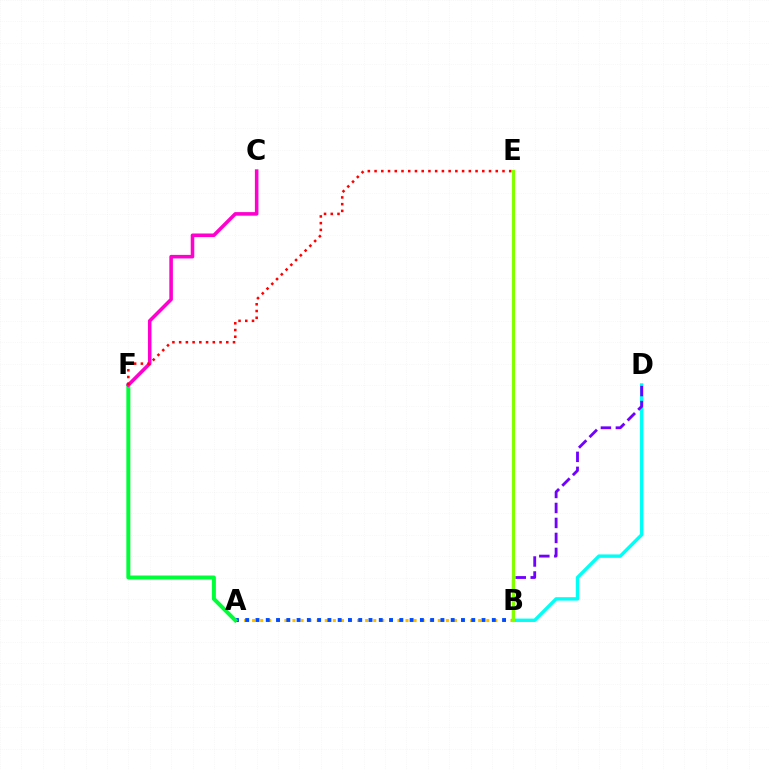{('A', 'B'): [{'color': '#ffbd00', 'line_style': 'dotted', 'thickness': 2.19}, {'color': '#004bff', 'line_style': 'dotted', 'thickness': 2.79}], ('B', 'D'): [{'color': '#00fff6', 'line_style': 'solid', 'thickness': 2.44}, {'color': '#7200ff', 'line_style': 'dashed', 'thickness': 2.04}], ('A', 'F'): [{'color': '#00ff39', 'line_style': 'solid', 'thickness': 2.87}], ('C', 'F'): [{'color': '#ff00cf', 'line_style': 'solid', 'thickness': 2.57}], ('E', 'F'): [{'color': '#ff0000', 'line_style': 'dotted', 'thickness': 1.83}], ('B', 'E'): [{'color': '#84ff00', 'line_style': 'solid', 'thickness': 2.26}]}